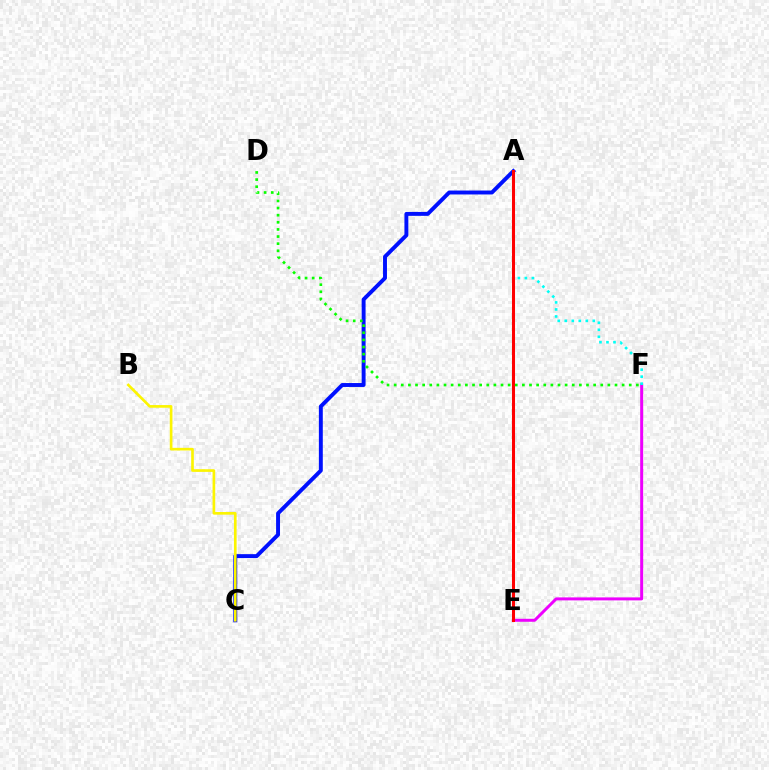{('A', 'C'): [{'color': '#0010ff', 'line_style': 'solid', 'thickness': 2.82}], ('E', 'F'): [{'color': '#ee00ff', 'line_style': 'solid', 'thickness': 2.15}], ('A', 'F'): [{'color': '#00fff6', 'line_style': 'dotted', 'thickness': 1.91}], ('A', 'E'): [{'color': '#ff0000', 'line_style': 'solid', 'thickness': 2.19}], ('D', 'F'): [{'color': '#08ff00', 'line_style': 'dotted', 'thickness': 1.94}], ('B', 'C'): [{'color': '#fcf500', 'line_style': 'solid', 'thickness': 1.91}]}